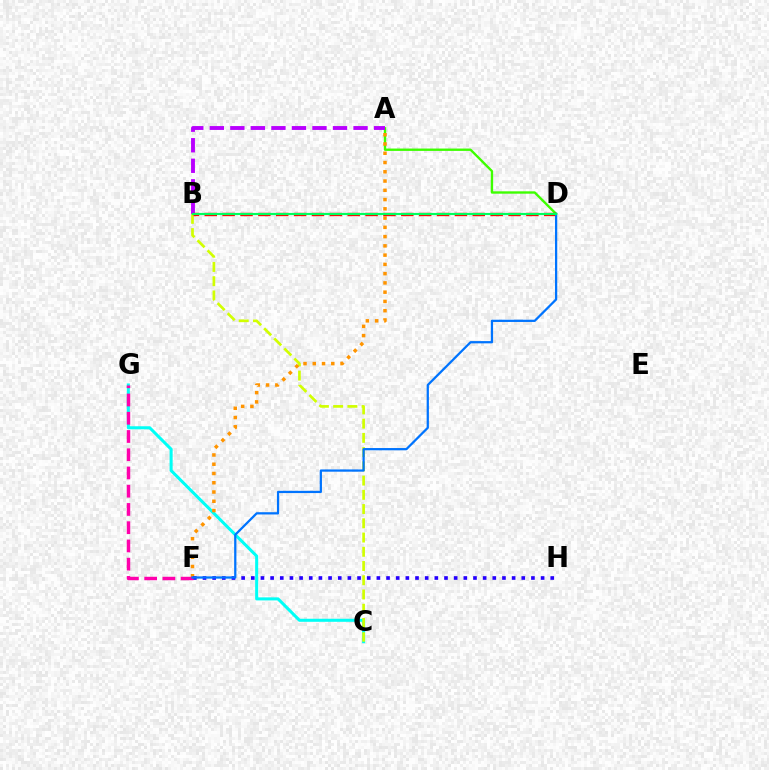{('C', 'G'): [{'color': '#00fff6', 'line_style': 'solid', 'thickness': 2.19}], ('B', 'C'): [{'color': '#d1ff00', 'line_style': 'dashed', 'thickness': 1.93}], ('A', 'D'): [{'color': '#3dff00', 'line_style': 'solid', 'thickness': 1.7}], ('A', 'B'): [{'color': '#b900ff', 'line_style': 'dashed', 'thickness': 2.79}], ('A', 'F'): [{'color': '#ff9400', 'line_style': 'dotted', 'thickness': 2.52}], ('F', 'H'): [{'color': '#2500ff', 'line_style': 'dotted', 'thickness': 2.62}], ('F', 'G'): [{'color': '#ff00ac', 'line_style': 'dashed', 'thickness': 2.48}], ('B', 'D'): [{'color': '#ff0000', 'line_style': 'dashed', 'thickness': 2.43}, {'color': '#00ff5c', 'line_style': 'solid', 'thickness': 1.55}], ('D', 'F'): [{'color': '#0074ff', 'line_style': 'solid', 'thickness': 1.62}]}